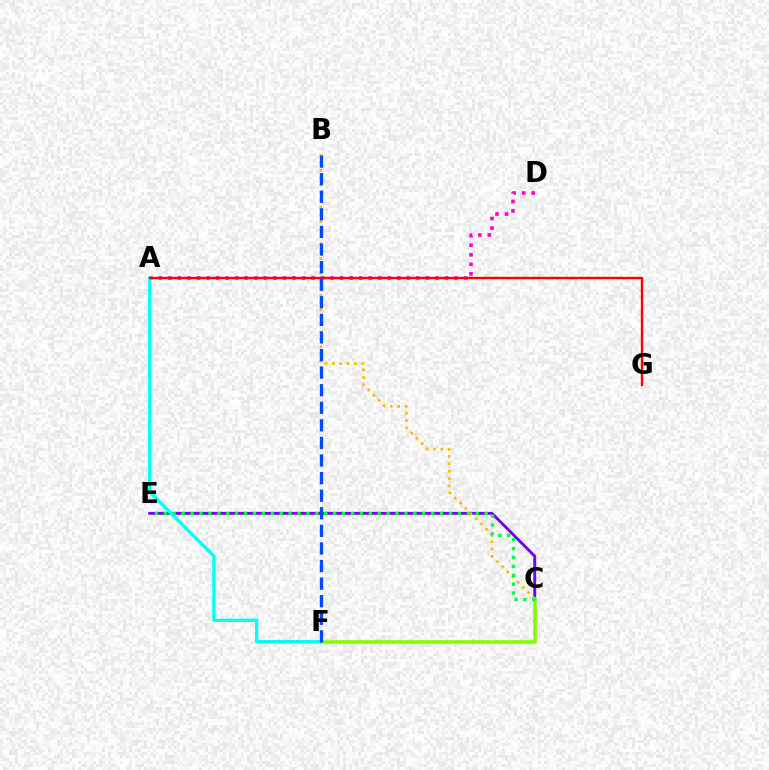{('C', 'E'): [{'color': '#7200ff', 'line_style': 'solid', 'thickness': 2.09}, {'color': '#00ff39', 'line_style': 'dotted', 'thickness': 2.42}], ('A', 'D'): [{'color': '#ff00cf', 'line_style': 'dotted', 'thickness': 2.59}], ('B', 'C'): [{'color': '#ffbd00', 'line_style': 'dotted', 'thickness': 2.0}], ('C', 'F'): [{'color': '#84ff00', 'line_style': 'solid', 'thickness': 2.57}], ('A', 'F'): [{'color': '#00fff6', 'line_style': 'solid', 'thickness': 2.35}], ('A', 'G'): [{'color': '#ff0000', 'line_style': 'solid', 'thickness': 1.7}], ('B', 'F'): [{'color': '#004bff', 'line_style': 'dashed', 'thickness': 2.39}]}